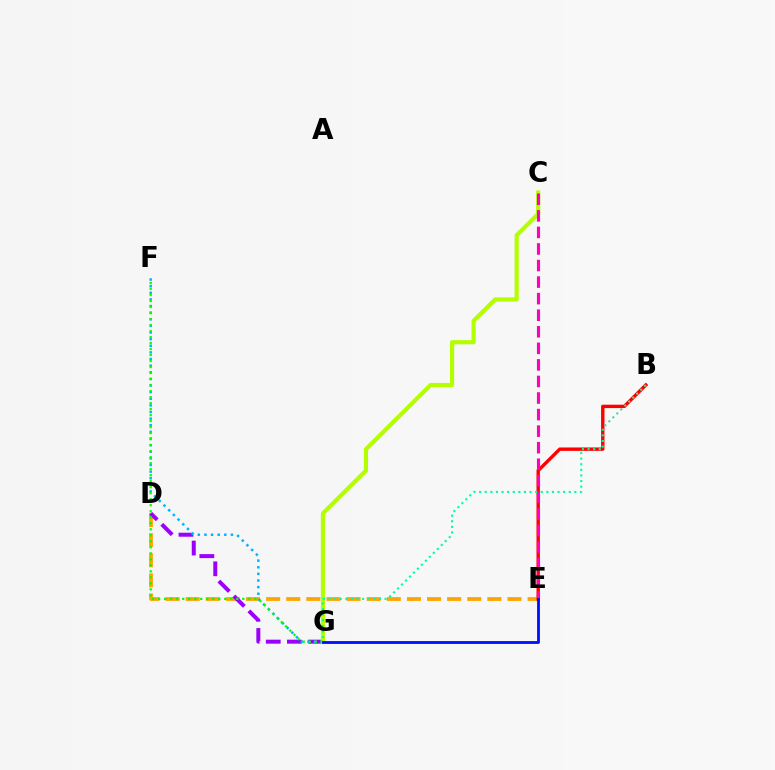{('D', 'E'): [{'color': '#ffa500', 'line_style': 'dashed', 'thickness': 2.73}], ('D', 'G'): [{'color': '#9b00ff', 'line_style': 'dashed', 'thickness': 2.87}], ('F', 'G'): [{'color': '#00b5ff', 'line_style': 'dotted', 'thickness': 1.8}, {'color': '#08ff00', 'line_style': 'dotted', 'thickness': 1.63}], ('C', 'G'): [{'color': '#b3ff00', 'line_style': 'solid', 'thickness': 2.99}], ('B', 'E'): [{'color': '#ff0000', 'line_style': 'solid', 'thickness': 2.45}], ('C', 'E'): [{'color': '#ff00bd', 'line_style': 'dashed', 'thickness': 2.25}], ('E', 'G'): [{'color': '#0010ff', 'line_style': 'solid', 'thickness': 2.03}], ('B', 'G'): [{'color': '#00ff9d', 'line_style': 'dotted', 'thickness': 1.52}]}